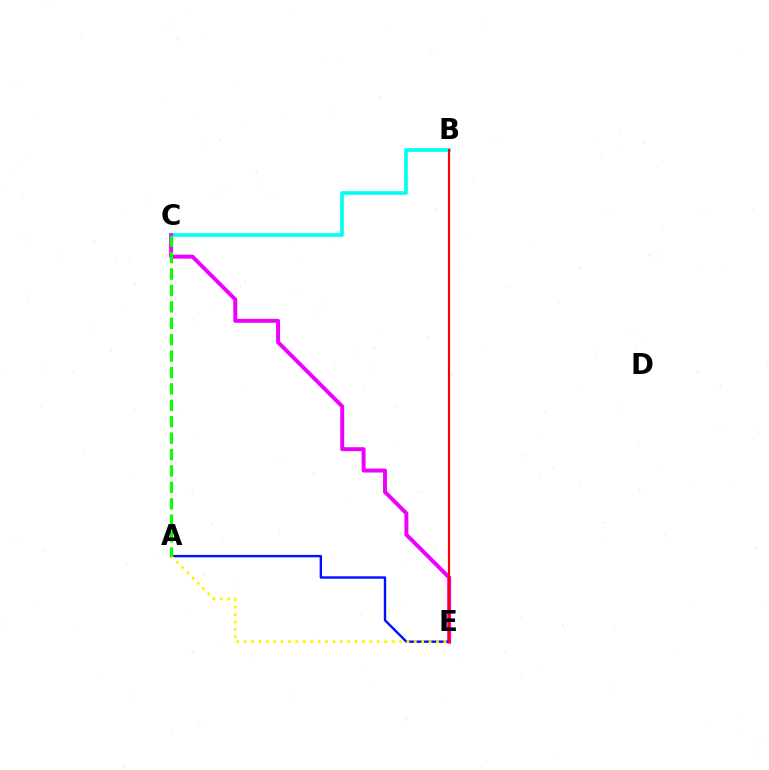{('B', 'C'): [{'color': '#00fff6', 'line_style': 'solid', 'thickness': 2.64}], ('C', 'E'): [{'color': '#ee00ff', 'line_style': 'solid', 'thickness': 2.85}], ('A', 'E'): [{'color': '#0010ff', 'line_style': 'solid', 'thickness': 1.72}, {'color': '#fcf500', 'line_style': 'dotted', 'thickness': 2.01}], ('B', 'E'): [{'color': '#ff0000', 'line_style': 'solid', 'thickness': 1.57}], ('A', 'C'): [{'color': '#08ff00', 'line_style': 'dashed', 'thickness': 2.23}]}